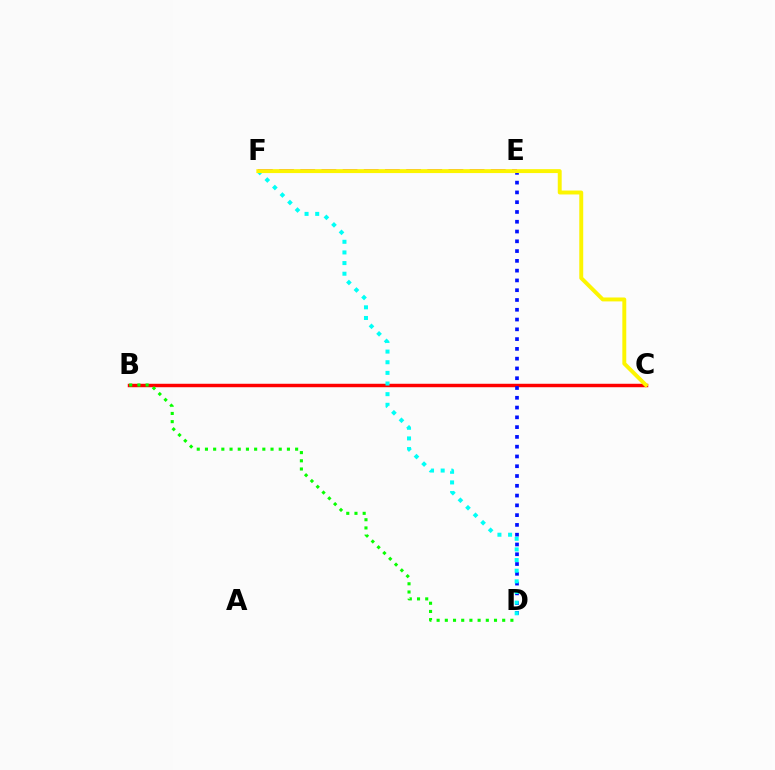{('B', 'C'): [{'color': '#ff0000', 'line_style': 'solid', 'thickness': 2.48}], ('D', 'E'): [{'color': '#0010ff', 'line_style': 'dotted', 'thickness': 2.66}], ('B', 'D'): [{'color': '#08ff00', 'line_style': 'dotted', 'thickness': 2.23}], ('E', 'F'): [{'color': '#ee00ff', 'line_style': 'dashed', 'thickness': 2.88}], ('D', 'F'): [{'color': '#00fff6', 'line_style': 'dotted', 'thickness': 2.89}], ('C', 'F'): [{'color': '#fcf500', 'line_style': 'solid', 'thickness': 2.83}]}